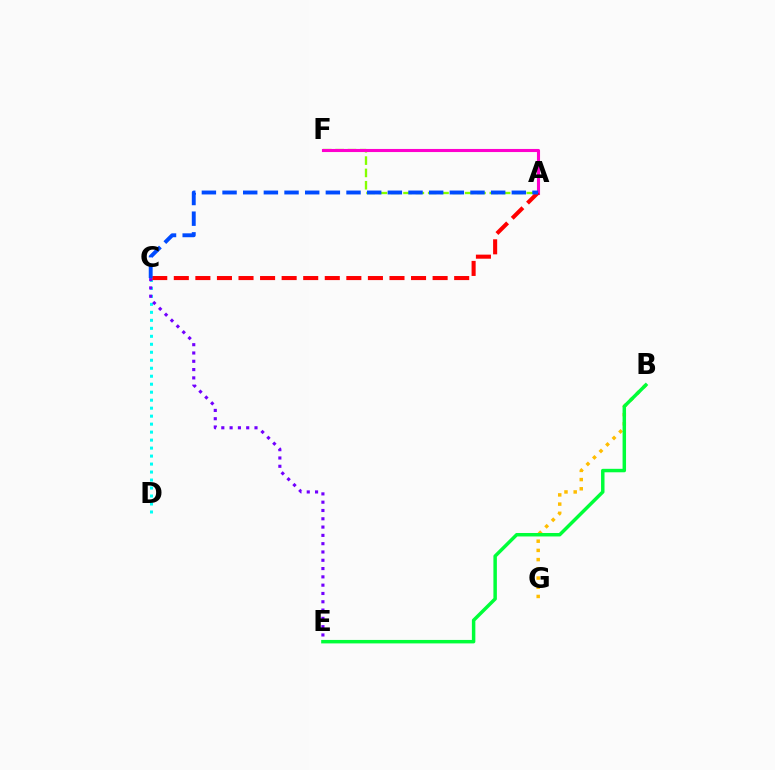{('A', 'F'): [{'color': '#84ff00', 'line_style': 'dashed', 'thickness': 1.67}, {'color': '#ff00cf', 'line_style': 'solid', 'thickness': 2.23}], ('B', 'G'): [{'color': '#ffbd00', 'line_style': 'dotted', 'thickness': 2.5}], ('B', 'E'): [{'color': '#00ff39', 'line_style': 'solid', 'thickness': 2.5}], ('C', 'D'): [{'color': '#00fff6', 'line_style': 'dotted', 'thickness': 2.17}], ('A', 'C'): [{'color': '#ff0000', 'line_style': 'dashed', 'thickness': 2.93}, {'color': '#004bff', 'line_style': 'dashed', 'thickness': 2.81}], ('C', 'E'): [{'color': '#7200ff', 'line_style': 'dotted', 'thickness': 2.25}]}